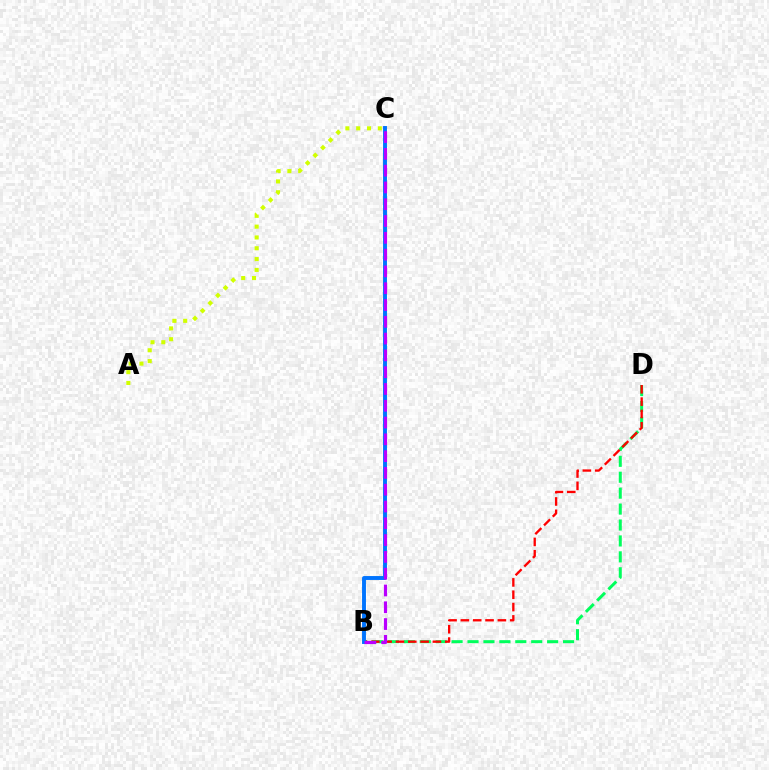{('B', 'D'): [{'color': '#00ff5c', 'line_style': 'dashed', 'thickness': 2.16}, {'color': '#ff0000', 'line_style': 'dashed', 'thickness': 1.68}], ('B', 'C'): [{'color': '#0074ff', 'line_style': 'solid', 'thickness': 2.82}, {'color': '#b900ff', 'line_style': 'dashed', 'thickness': 2.28}], ('A', 'C'): [{'color': '#d1ff00', 'line_style': 'dotted', 'thickness': 2.94}]}